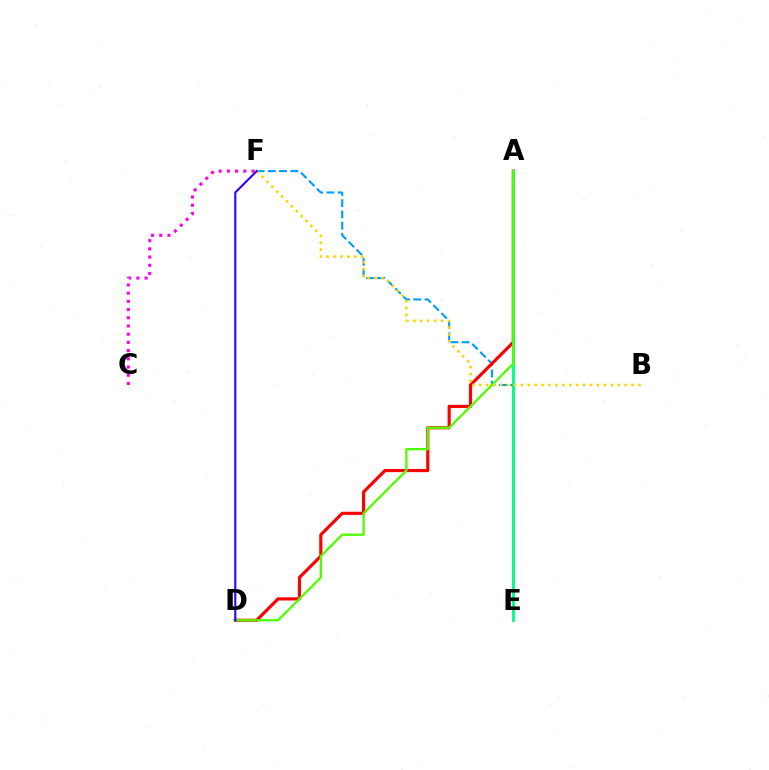{('C', 'F'): [{'color': '#ff00ed', 'line_style': 'dotted', 'thickness': 2.23}], ('E', 'F'): [{'color': '#009eff', 'line_style': 'dashed', 'thickness': 1.53}], ('A', 'D'): [{'color': '#ff0000', 'line_style': 'solid', 'thickness': 2.27}, {'color': '#4fff00', 'line_style': 'solid', 'thickness': 1.66}], ('A', 'E'): [{'color': '#00ff86', 'line_style': 'solid', 'thickness': 2.09}], ('B', 'F'): [{'color': '#ffd500', 'line_style': 'dotted', 'thickness': 1.88}], ('D', 'F'): [{'color': '#3700ff', 'line_style': 'solid', 'thickness': 1.54}]}